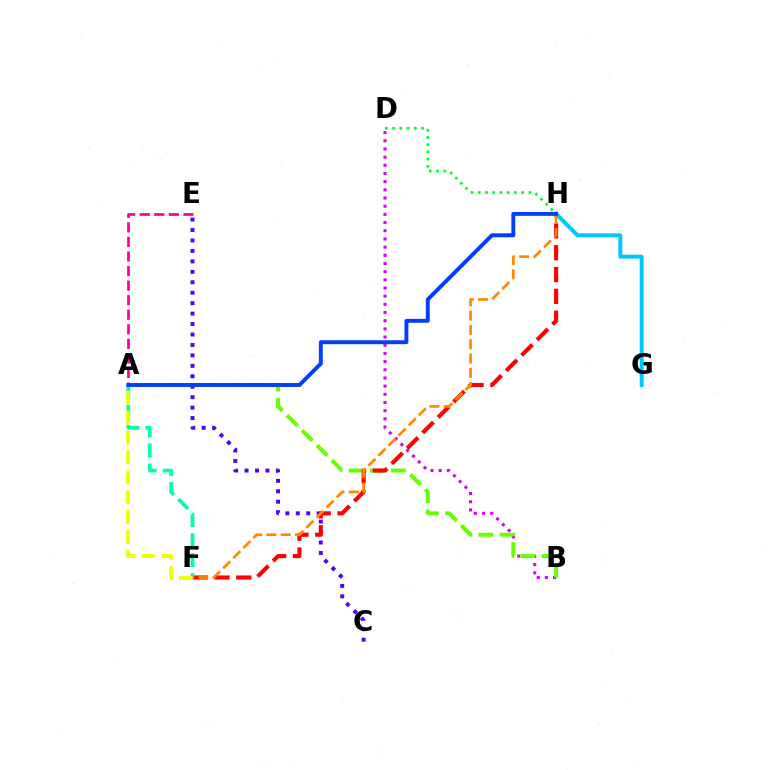{('B', 'D'): [{'color': '#d600ff', 'line_style': 'dotted', 'thickness': 2.22}], ('A', 'B'): [{'color': '#66ff00', 'line_style': 'dashed', 'thickness': 2.87}], ('C', 'E'): [{'color': '#4f00ff', 'line_style': 'dotted', 'thickness': 2.84}], ('F', 'H'): [{'color': '#ff0000', 'line_style': 'dashed', 'thickness': 2.97}, {'color': '#ff8800', 'line_style': 'dashed', 'thickness': 1.94}], ('G', 'H'): [{'color': '#00c7ff', 'line_style': 'solid', 'thickness': 2.86}], ('A', 'F'): [{'color': '#00ffaf', 'line_style': 'dashed', 'thickness': 2.71}, {'color': '#eeff00', 'line_style': 'dashed', 'thickness': 2.7}], ('A', 'E'): [{'color': '#ff00a0', 'line_style': 'dashed', 'thickness': 1.98}], ('D', 'H'): [{'color': '#00ff27', 'line_style': 'dotted', 'thickness': 1.96}], ('A', 'H'): [{'color': '#003fff', 'line_style': 'solid', 'thickness': 2.82}]}